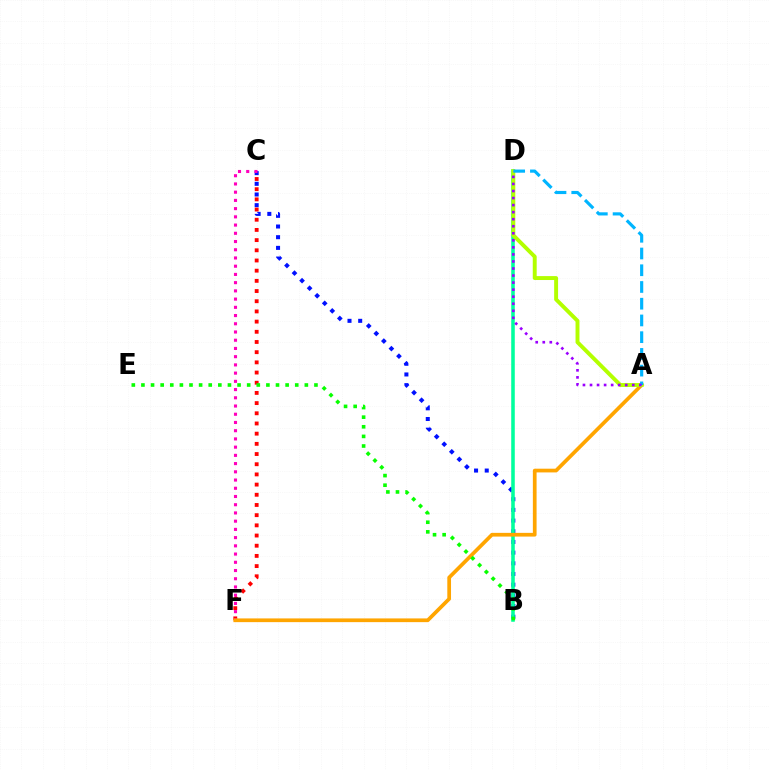{('B', 'C'): [{'color': '#0010ff', 'line_style': 'dotted', 'thickness': 2.9}], ('B', 'D'): [{'color': '#00ff9d', 'line_style': 'solid', 'thickness': 2.56}], ('C', 'F'): [{'color': '#ff0000', 'line_style': 'dotted', 'thickness': 2.77}, {'color': '#ff00bd', 'line_style': 'dotted', 'thickness': 2.23}], ('A', 'F'): [{'color': '#ffa500', 'line_style': 'solid', 'thickness': 2.68}], ('A', 'D'): [{'color': '#b3ff00', 'line_style': 'solid', 'thickness': 2.82}, {'color': '#00b5ff', 'line_style': 'dashed', 'thickness': 2.27}, {'color': '#9b00ff', 'line_style': 'dotted', 'thickness': 1.91}], ('B', 'E'): [{'color': '#08ff00', 'line_style': 'dotted', 'thickness': 2.61}]}